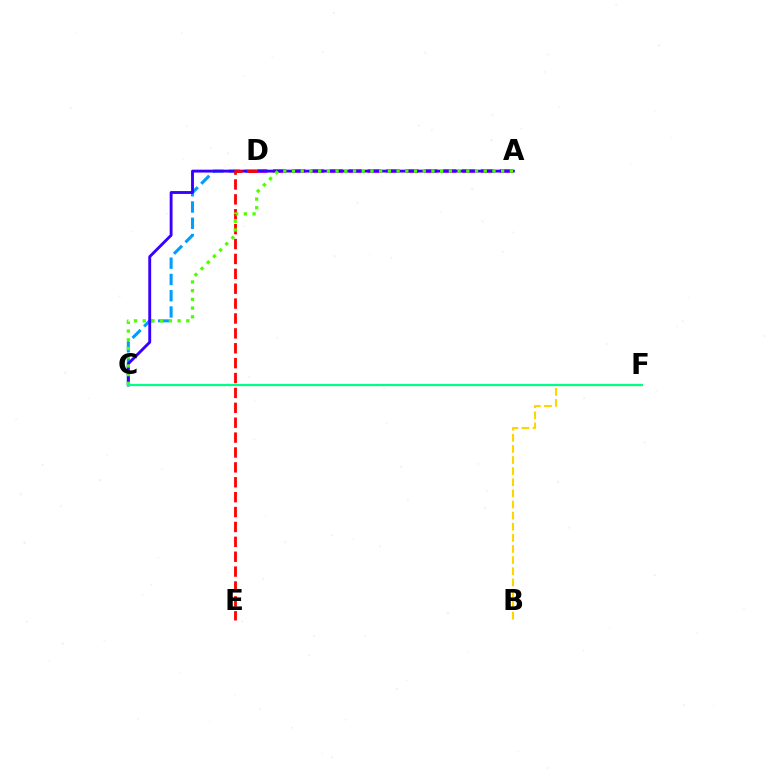{('C', 'D'): [{'color': '#009eff', 'line_style': 'dashed', 'thickness': 2.21}], ('A', 'D'): [{'color': '#ff00ed', 'line_style': 'dashed', 'thickness': 2.57}], ('B', 'F'): [{'color': '#ffd500', 'line_style': 'dashed', 'thickness': 1.51}], ('A', 'C'): [{'color': '#3700ff', 'line_style': 'solid', 'thickness': 2.07}, {'color': '#4fff00', 'line_style': 'dotted', 'thickness': 2.37}], ('D', 'E'): [{'color': '#ff0000', 'line_style': 'dashed', 'thickness': 2.02}], ('C', 'F'): [{'color': '#00ff86', 'line_style': 'solid', 'thickness': 1.6}]}